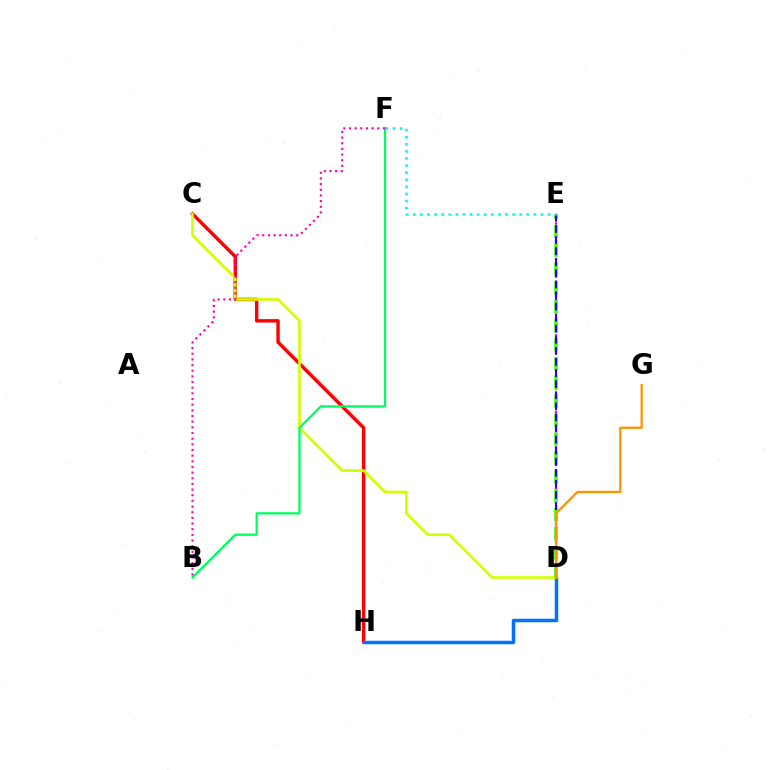{('C', 'H'): [{'color': '#ff0000', 'line_style': 'solid', 'thickness': 2.46}], ('D', 'H'): [{'color': '#0074ff', 'line_style': 'solid', 'thickness': 2.52}], ('C', 'D'): [{'color': '#d1ff00', 'line_style': 'solid', 'thickness': 1.9}], ('B', 'F'): [{'color': '#00ff5c', 'line_style': 'solid', 'thickness': 1.64}, {'color': '#ff00ac', 'line_style': 'dotted', 'thickness': 1.54}], ('D', 'E'): [{'color': '#b900ff', 'line_style': 'dotted', 'thickness': 1.6}, {'color': '#3dff00', 'line_style': 'dashed', 'thickness': 2.57}, {'color': '#2500ff', 'line_style': 'dashed', 'thickness': 1.51}], ('E', 'F'): [{'color': '#00fff6', 'line_style': 'dotted', 'thickness': 1.93}], ('D', 'G'): [{'color': '#ff9400', 'line_style': 'solid', 'thickness': 1.65}]}